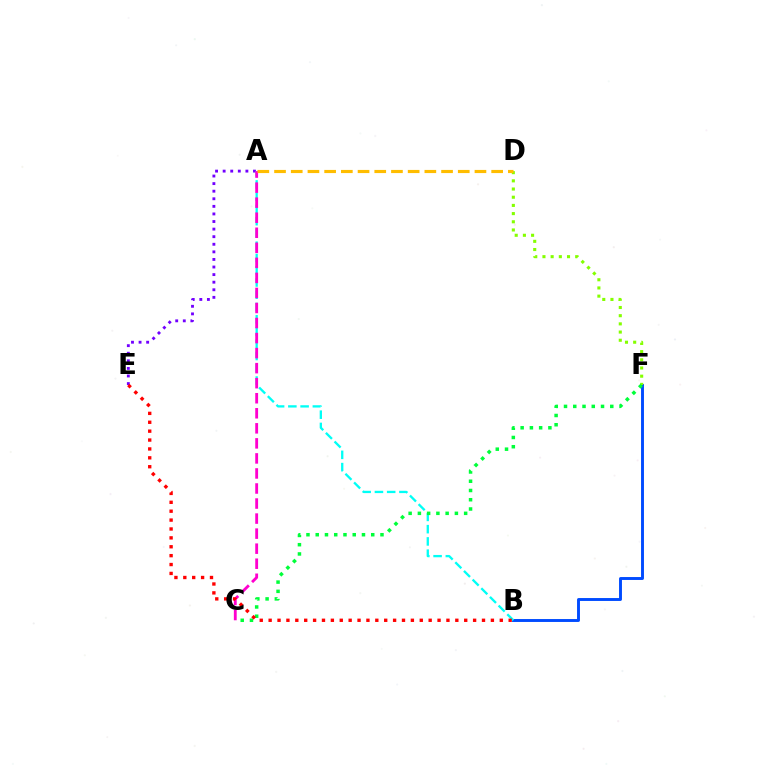{('B', 'F'): [{'color': '#004bff', 'line_style': 'solid', 'thickness': 2.1}], ('A', 'E'): [{'color': '#7200ff', 'line_style': 'dotted', 'thickness': 2.06}], ('A', 'B'): [{'color': '#00fff6', 'line_style': 'dashed', 'thickness': 1.66}], ('D', 'F'): [{'color': '#84ff00', 'line_style': 'dotted', 'thickness': 2.22}], ('A', 'C'): [{'color': '#ff00cf', 'line_style': 'dashed', 'thickness': 2.04}], ('A', 'D'): [{'color': '#ffbd00', 'line_style': 'dashed', 'thickness': 2.27}], ('C', 'F'): [{'color': '#00ff39', 'line_style': 'dotted', 'thickness': 2.51}], ('B', 'E'): [{'color': '#ff0000', 'line_style': 'dotted', 'thickness': 2.42}]}